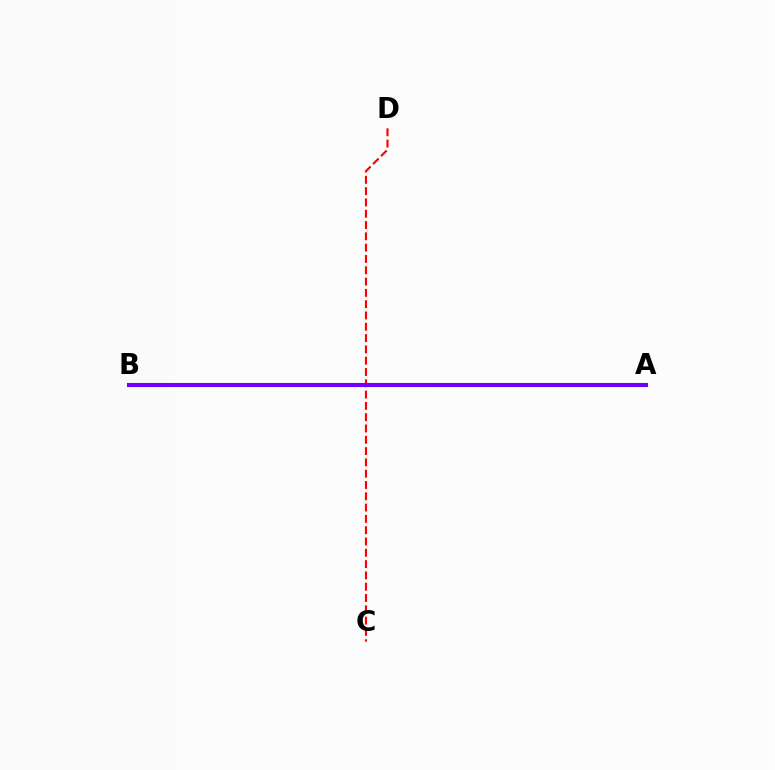{('A', 'B'): [{'color': '#00fff6', 'line_style': 'dotted', 'thickness': 2.22}, {'color': '#84ff00', 'line_style': 'dashed', 'thickness': 2.78}, {'color': '#7200ff', 'line_style': 'solid', 'thickness': 2.92}], ('C', 'D'): [{'color': '#ff0000', 'line_style': 'dashed', 'thickness': 1.54}]}